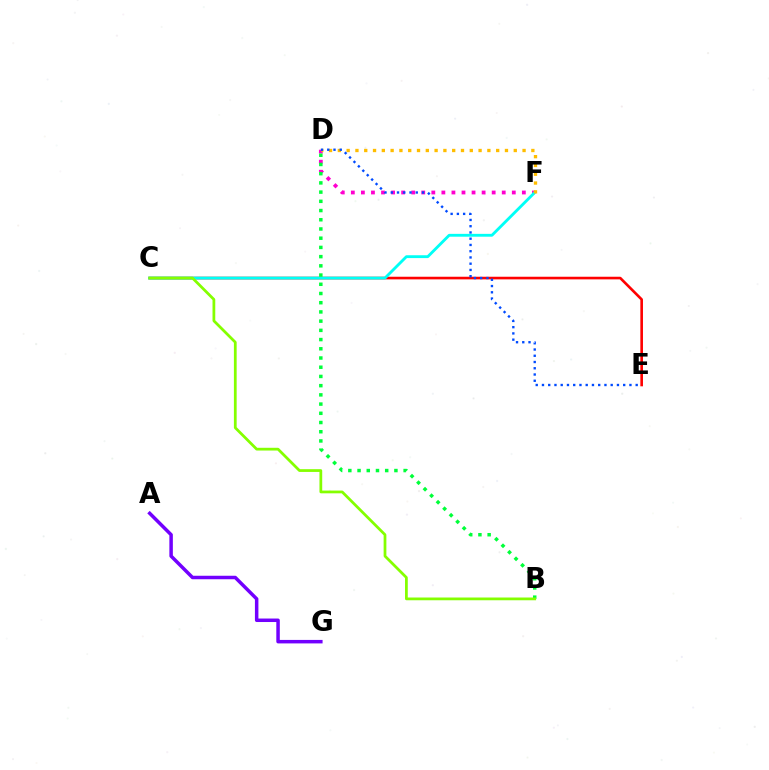{('C', 'E'): [{'color': '#ff0000', 'line_style': 'solid', 'thickness': 1.89}], ('D', 'F'): [{'color': '#ff00cf', 'line_style': 'dotted', 'thickness': 2.73}, {'color': '#ffbd00', 'line_style': 'dotted', 'thickness': 2.39}], ('C', 'F'): [{'color': '#00fff6', 'line_style': 'solid', 'thickness': 2.05}], ('B', 'D'): [{'color': '#00ff39', 'line_style': 'dotted', 'thickness': 2.5}], ('A', 'G'): [{'color': '#7200ff', 'line_style': 'solid', 'thickness': 2.51}], ('B', 'C'): [{'color': '#84ff00', 'line_style': 'solid', 'thickness': 1.98}], ('D', 'E'): [{'color': '#004bff', 'line_style': 'dotted', 'thickness': 1.7}]}